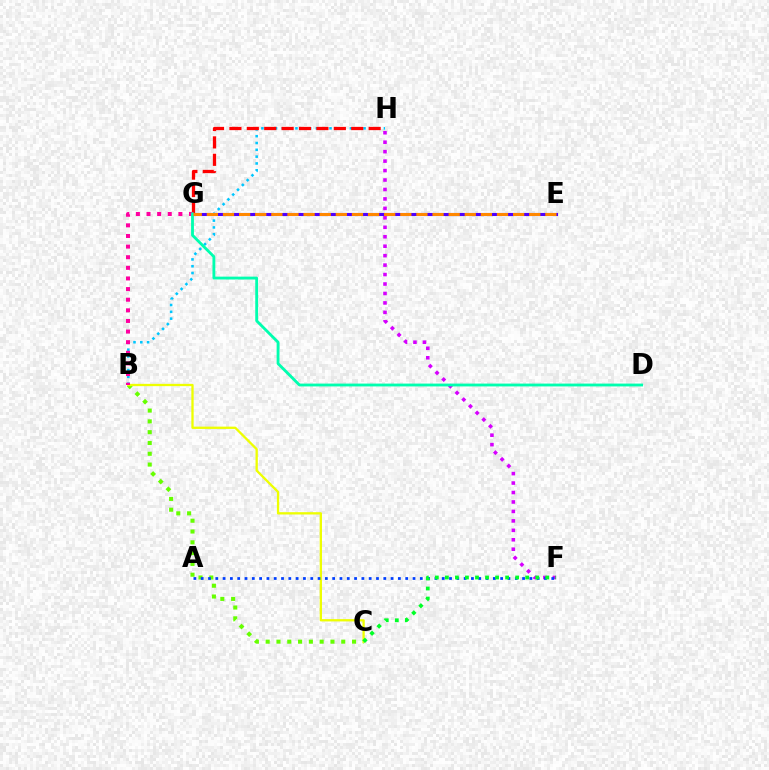{('B', 'H'): [{'color': '#00c7ff', 'line_style': 'dotted', 'thickness': 1.85}], ('G', 'H'): [{'color': '#ff0000', 'line_style': 'dashed', 'thickness': 2.36}], ('F', 'H'): [{'color': '#d600ff', 'line_style': 'dotted', 'thickness': 2.57}], ('E', 'G'): [{'color': '#4f00ff', 'line_style': 'solid', 'thickness': 2.22}, {'color': '#ff8800', 'line_style': 'dashed', 'thickness': 2.19}], ('B', 'C'): [{'color': '#66ff00', 'line_style': 'dotted', 'thickness': 2.93}, {'color': '#eeff00', 'line_style': 'solid', 'thickness': 1.66}], ('B', 'G'): [{'color': '#ff00a0', 'line_style': 'dotted', 'thickness': 2.89}], ('D', 'G'): [{'color': '#00ffaf', 'line_style': 'solid', 'thickness': 2.04}], ('A', 'F'): [{'color': '#003fff', 'line_style': 'dotted', 'thickness': 1.98}], ('C', 'F'): [{'color': '#00ff27', 'line_style': 'dotted', 'thickness': 2.73}]}